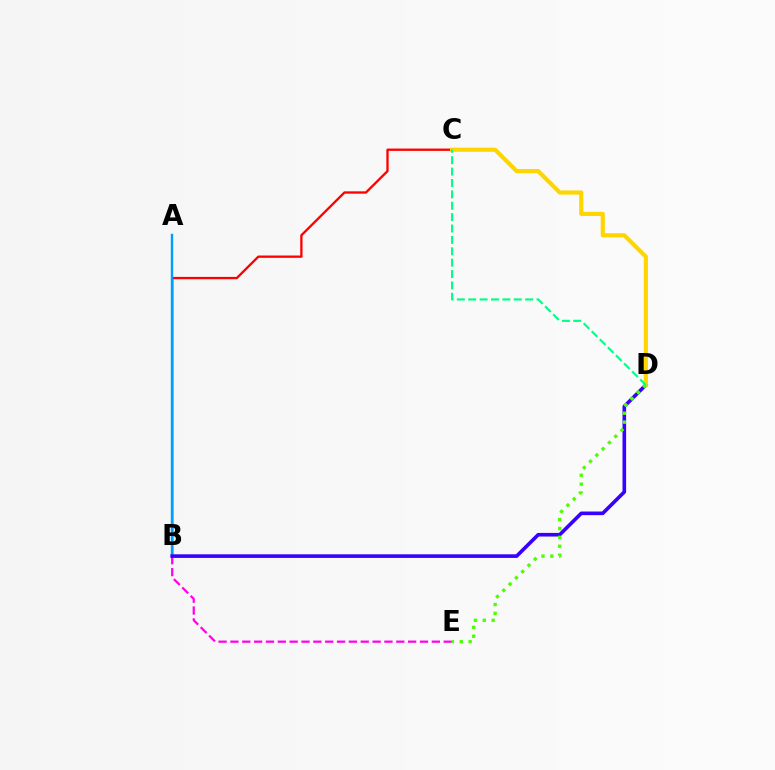{('B', 'C'): [{'color': '#ff0000', 'line_style': 'solid', 'thickness': 1.67}], ('A', 'B'): [{'color': '#009eff', 'line_style': 'solid', 'thickness': 1.74}], ('B', 'E'): [{'color': '#ff00ed', 'line_style': 'dashed', 'thickness': 1.61}], ('B', 'D'): [{'color': '#3700ff', 'line_style': 'solid', 'thickness': 2.6}], ('C', 'D'): [{'color': '#ffd500', 'line_style': 'solid', 'thickness': 2.99}, {'color': '#00ff86', 'line_style': 'dashed', 'thickness': 1.55}], ('D', 'E'): [{'color': '#4fff00', 'line_style': 'dotted', 'thickness': 2.41}]}